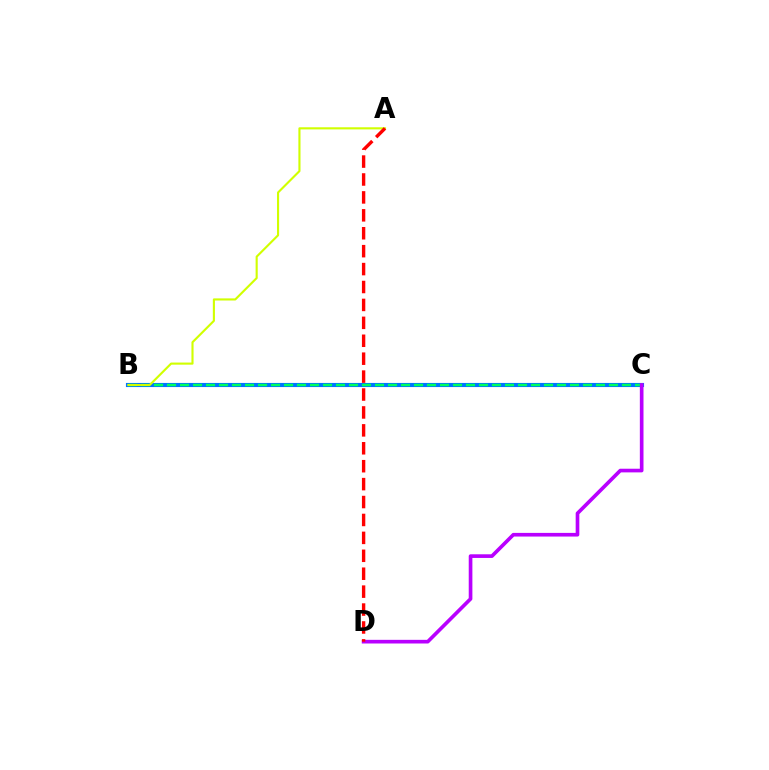{('B', 'C'): [{'color': '#0074ff', 'line_style': 'solid', 'thickness': 2.97}, {'color': '#00ff5c', 'line_style': 'dashed', 'thickness': 1.77}], ('C', 'D'): [{'color': '#b900ff', 'line_style': 'solid', 'thickness': 2.63}], ('A', 'B'): [{'color': '#d1ff00', 'line_style': 'solid', 'thickness': 1.53}], ('A', 'D'): [{'color': '#ff0000', 'line_style': 'dashed', 'thickness': 2.43}]}